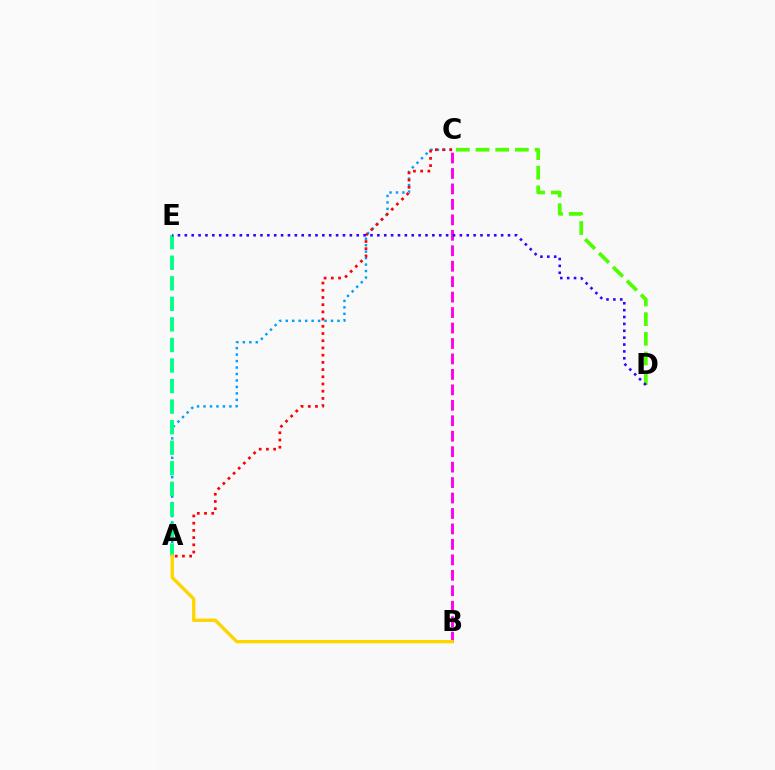{('B', 'C'): [{'color': '#ff00ed', 'line_style': 'dashed', 'thickness': 2.1}], ('C', 'D'): [{'color': '#4fff00', 'line_style': 'dashed', 'thickness': 2.67}], ('A', 'C'): [{'color': '#009eff', 'line_style': 'dotted', 'thickness': 1.76}, {'color': '#ff0000', 'line_style': 'dotted', 'thickness': 1.96}], ('A', 'E'): [{'color': '#00ff86', 'line_style': 'dashed', 'thickness': 2.79}], ('A', 'B'): [{'color': '#ffd500', 'line_style': 'solid', 'thickness': 2.42}], ('D', 'E'): [{'color': '#3700ff', 'line_style': 'dotted', 'thickness': 1.87}]}